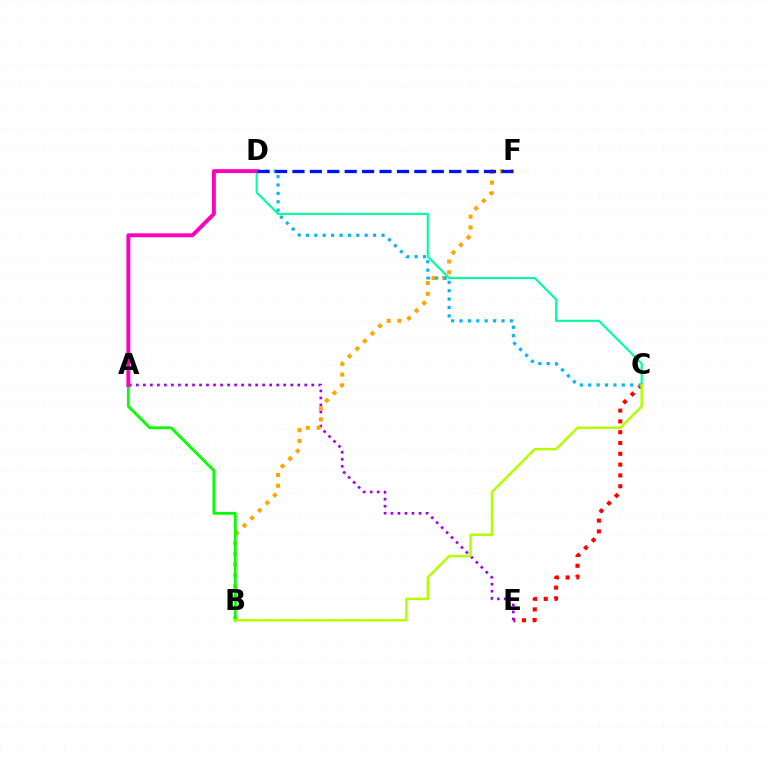{('C', 'E'): [{'color': '#ff0000', 'line_style': 'dotted', 'thickness': 2.94}], ('A', 'E'): [{'color': '#9b00ff', 'line_style': 'dotted', 'thickness': 1.91}], ('B', 'F'): [{'color': '#ffa500', 'line_style': 'dotted', 'thickness': 2.92}], ('C', 'D'): [{'color': '#00ff9d', 'line_style': 'solid', 'thickness': 1.53}, {'color': '#00b5ff', 'line_style': 'dotted', 'thickness': 2.28}], ('A', 'B'): [{'color': '#08ff00', 'line_style': 'solid', 'thickness': 2.04}], ('A', 'D'): [{'color': '#ff00bd', 'line_style': 'solid', 'thickness': 2.8}], ('B', 'C'): [{'color': '#b3ff00', 'line_style': 'solid', 'thickness': 1.78}], ('D', 'F'): [{'color': '#0010ff', 'line_style': 'dashed', 'thickness': 2.37}]}